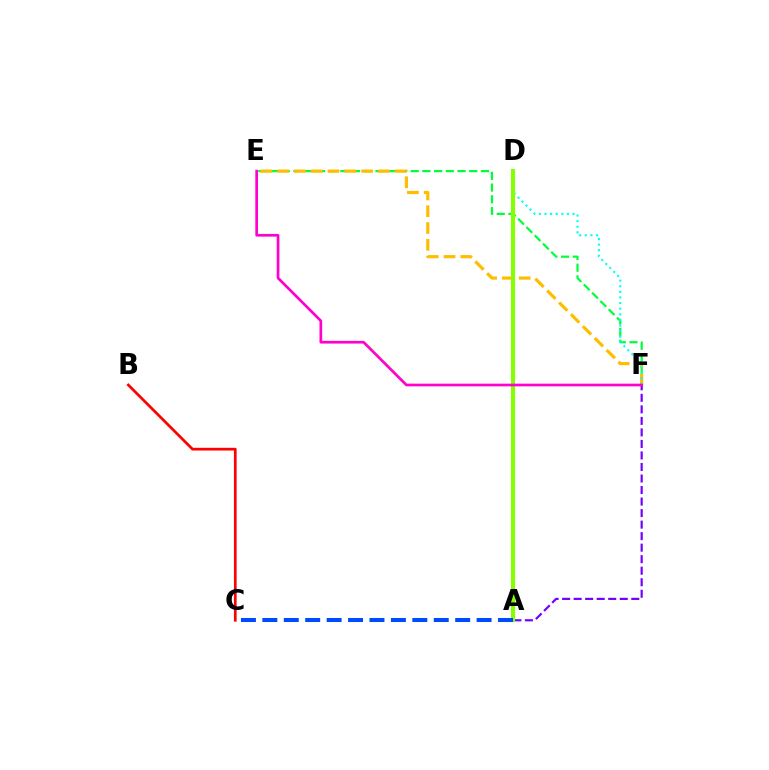{('A', 'F'): [{'color': '#7200ff', 'line_style': 'dashed', 'thickness': 1.57}], ('E', 'F'): [{'color': '#00ff39', 'line_style': 'dashed', 'thickness': 1.59}, {'color': '#ffbd00', 'line_style': 'dashed', 'thickness': 2.28}, {'color': '#ff00cf', 'line_style': 'solid', 'thickness': 1.94}], ('D', 'F'): [{'color': '#00fff6', 'line_style': 'dotted', 'thickness': 1.52}], ('A', 'D'): [{'color': '#84ff00', 'line_style': 'solid', 'thickness': 2.95}], ('B', 'C'): [{'color': '#ff0000', 'line_style': 'solid', 'thickness': 1.95}], ('A', 'C'): [{'color': '#004bff', 'line_style': 'dashed', 'thickness': 2.91}]}